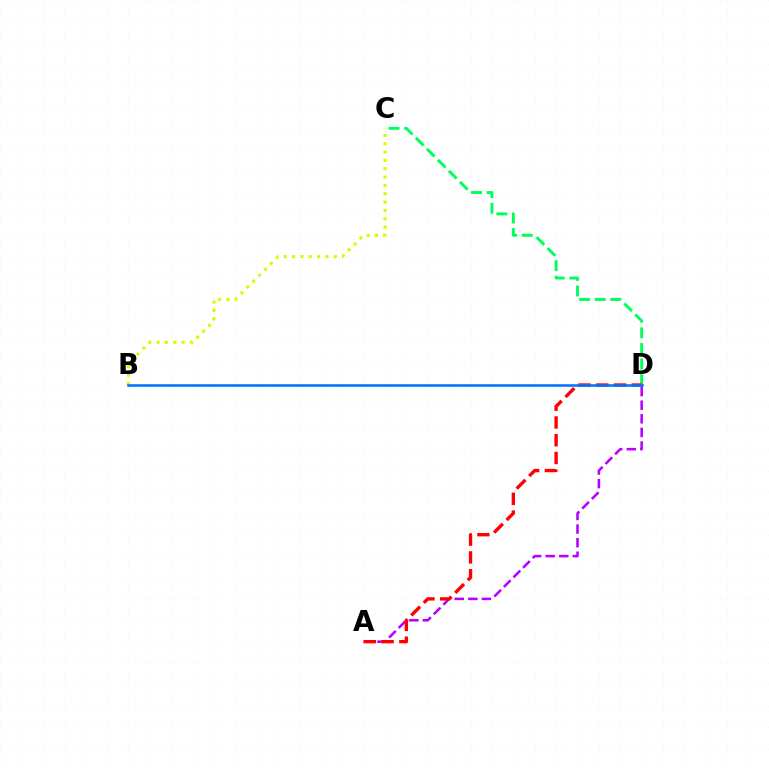{('C', 'D'): [{'color': '#00ff5c', 'line_style': 'dashed', 'thickness': 2.12}], ('A', 'D'): [{'color': '#b900ff', 'line_style': 'dashed', 'thickness': 1.84}, {'color': '#ff0000', 'line_style': 'dashed', 'thickness': 2.41}], ('B', 'C'): [{'color': '#d1ff00', 'line_style': 'dotted', 'thickness': 2.27}], ('B', 'D'): [{'color': '#0074ff', 'line_style': 'solid', 'thickness': 1.85}]}